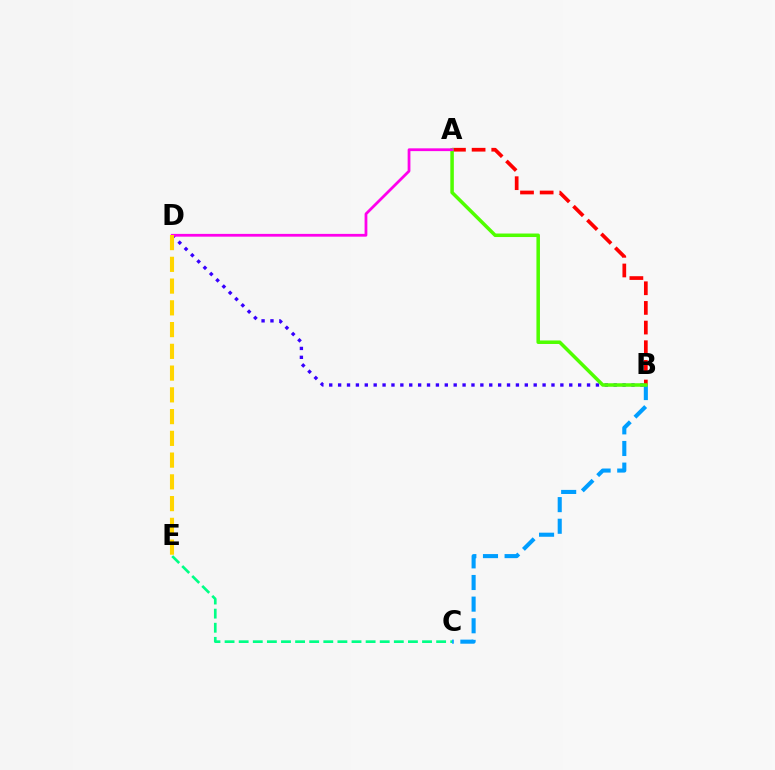{('B', 'D'): [{'color': '#3700ff', 'line_style': 'dotted', 'thickness': 2.42}], ('A', 'B'): [{'color': '#ff0000', 'line_style': 'dashed', 'thickness': 2.67}, {'color': '#4fff00', 'line_style': 'solid', 'thickness': 2.53}], ('C', 'E'): [{'color': '#00ff86', 'line_style': 'dashed', 'thickness': 1.92}], ('B', 'C'): [{'color': '#009eff', 'line_style': 'dashed', 'thickness': 2.94}], ('A', 'D'): [{'color': '#ff00ed', 'line_style': 'solid', 'thickness': 2.0}], ('D', 'E'): [{'color': '#ffd500', 'line_style': 'dashed', 'thickness': 2.95}]}